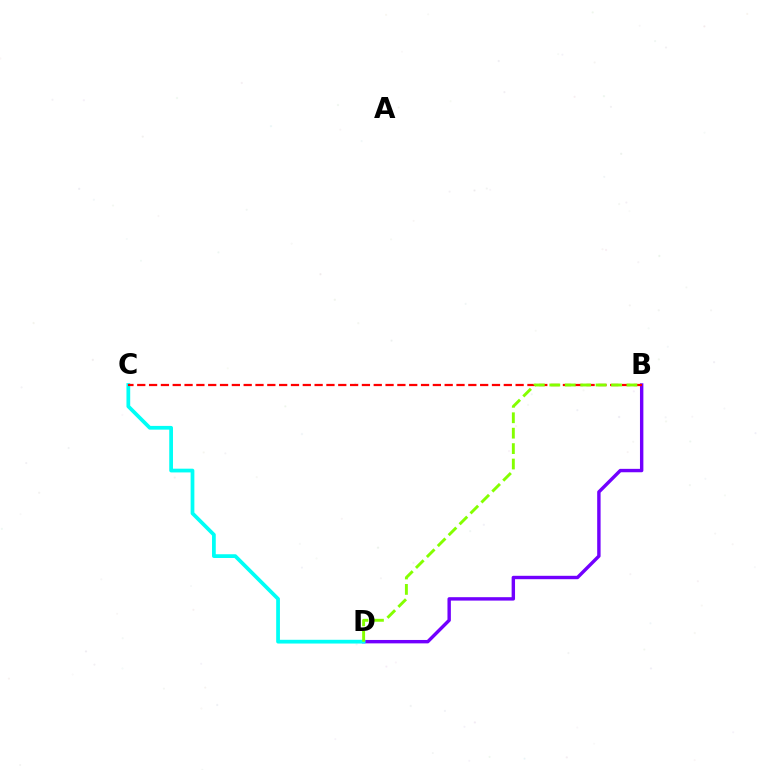{('B', 'D'): [{'color': '#7200ff', 'line_style': 'solid', 'thickness': 2.45}, {'color': '#84ff00', 'line_style': 'dashed', 'thickness': 2.1}], ('C', 'D'): [{'color': '#00fff6', 'line_style': 'solid', 'thickness': 2.7}], ('B', 'C'): [{'color': '#ff0000', 'line_style': 'dashed', 'thickness': 1.61}]}